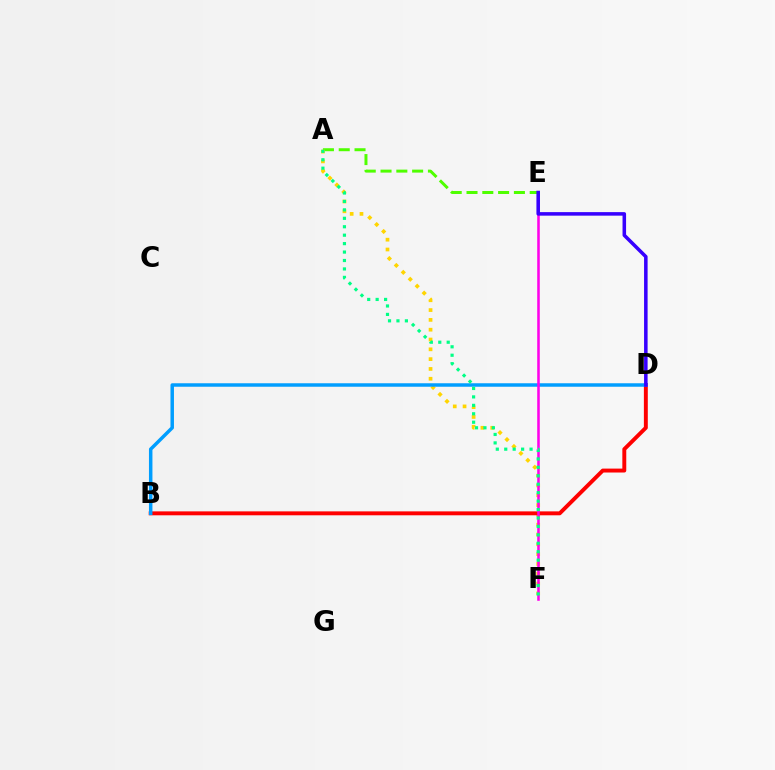{('A', 'E'): [{'color': '#4fff00', 'line_style': 'dashed', 'thickness': 2.15}], ('A', 'F'): [{'color': '#ffd500', 'line_style': 'dotted', 'thickness': 2.67}, {'color': '#00ff86', 'line_style': 'dotted', 'thickness': 2.29}], ('B', 'D'): [{'color': '#ff0000', 'line_style': 'solid', 'thickness': 2.82}, {'color': '#009eff', 'line_style': 'solid', 'thickness': 2.51}], ('E', 'F'): [{'color': '#ff00ed', 'line_style': 'solid', 'thickness': 1.84}], ('D', 'E'): [{'color': '#3700ff', 'line_style': 'solid', 'thickness': 2.55}]}